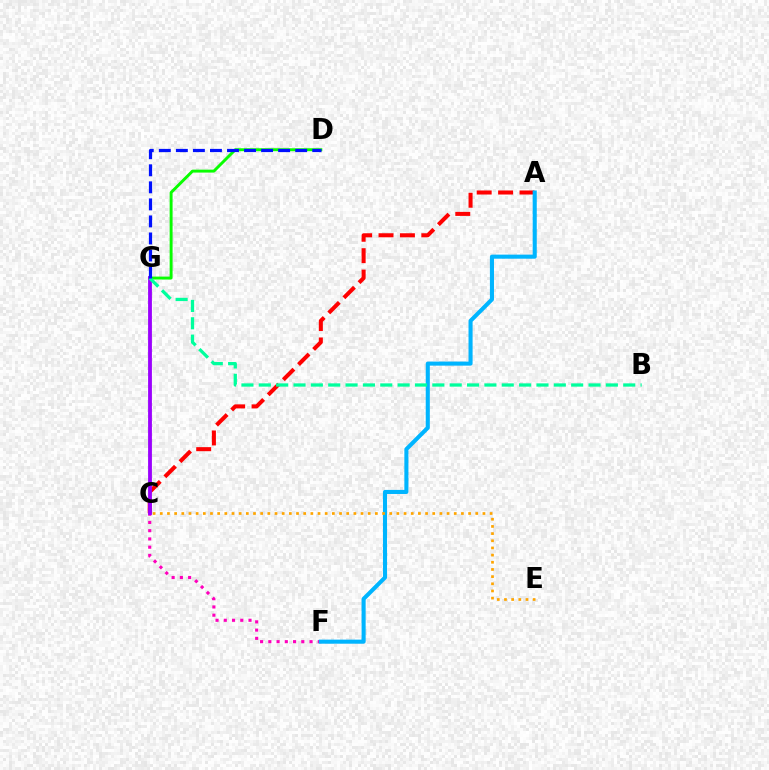{('D', 'G'): [{'color': '#08ff00', 'line_style': 'solid', 'thickness': 2.11}, {'color': '#0010ff', 'line_style': 'dashed', 'thickness': 2.32}], ('C', 'F'): [{'color': '#ff00bd', 'line_style': 'dotted', 'thickness': 2.24}], ('C', 'G'): [{'color': '#b3ff00', 'line_style': 'dotted', 'thickness': 1.69}, {'color': '#9b00ff', 'line_style': 'solid', 'thickness': 2.74}], ('A', 'C'): [{'color': '#ff0000', 'line_style': 'dashed', 'thickness': 2.91}], ('A', 'F'): [{'color': '#00b5ff', 'line_style': 'solid', 'thickness': 2.93}], ('C', 'E'): [{'color': '#ffa500', 'line_style': 'dotted', 'thickness': 1.95}], ('B', 'G'): [{'color': '#00ff9d', 'line_style': 'dashed', 'thickness': 2.36}]}